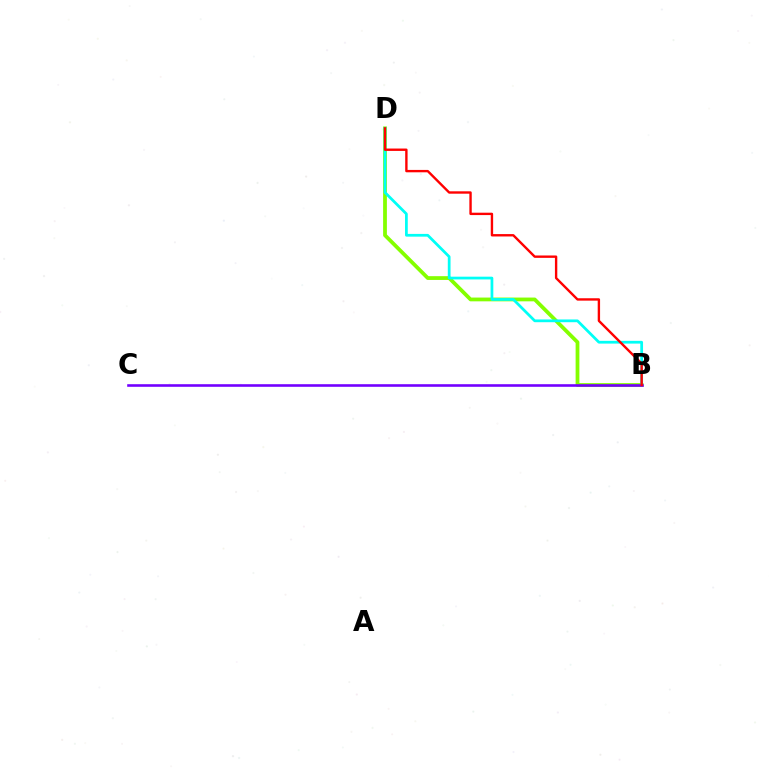{('B', 'D'): [{'color': '#84ff00', 'line_style': 'solid', 'thickness': 2.72}, {'color': '#00fff6', 'line_style': 'solid', 'thickness': 1.98}, {'color': '#ff0000', 'line_style': 'solid', 'thickness': 1.71}], ('B', 'C'): [{'color': '#7200ff', 'line_style': 'solid', 'thickness': 1.87}]}